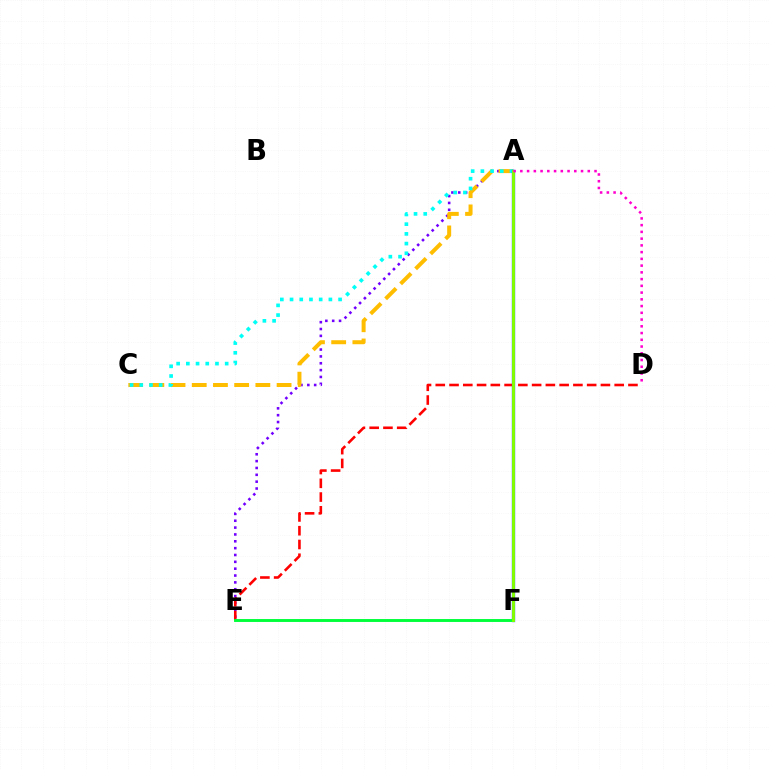{('A', 'E'): [{'color': '#7200ff', 'line_style': 'dotted', 'thickness': 1.86}], ('D', 'E'): [{'color': '#ff0000', 'line_style': 'dashed', 'thickness': 1.87}], ('A', 'C'): [{'color': '#ffbd00', 'line_style': 'dashed', 'thickness': 2.88}, {'color': '#00fff6', 'line_style': 'dotted', 'thickness': 2.64}], ('A', 'F'): [{'color': '#004bff', 'line_style': 'solid', 'thickness': 2.39}, {'color': '#84ff00', 'line_style': 'solid', 'thickness': 2.09}], ('E', 'F'): [{'color': '#00ff39', 'line_style': 'solid', 'thickness': 2.09}], ('A', 'D'): [{'color': '#ff00cf', 'line_style': 'dotted', 'thickness': 1.83}]}